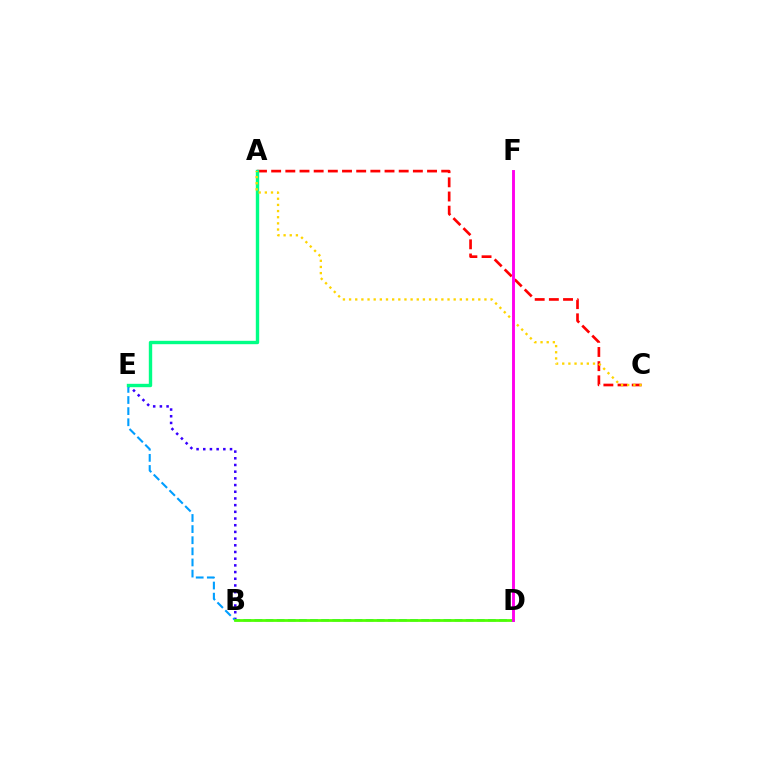{('B', 'E'): [{'color': '#3700ff', 'line_style': 'dotted', 'thickness': 1.82}], ('D', 'E'): [{'color': '#009eff', 'line_style': 'dashed', 'thickness': 1.51}], ('B', 'D'): [{'color': '#4fff00', 'line_style': 'solid', 'thickness': 1.98}], ('A', 'C'): [{'color': '#ff0000', 'line_style': 'dashed', 'thickness': 1.93}, {'color': '#ffd500', 'line_style': 'dotted', 'thickness': 1.67}], ('A', 'E'): [{'color': '#00ff86', 'line_style': 'solid', 'thickness': 2.43}], ('D', 'F'): [{'color': '#ff00ed', 'line_style': 'solid', 'thickness': 2.09}]}